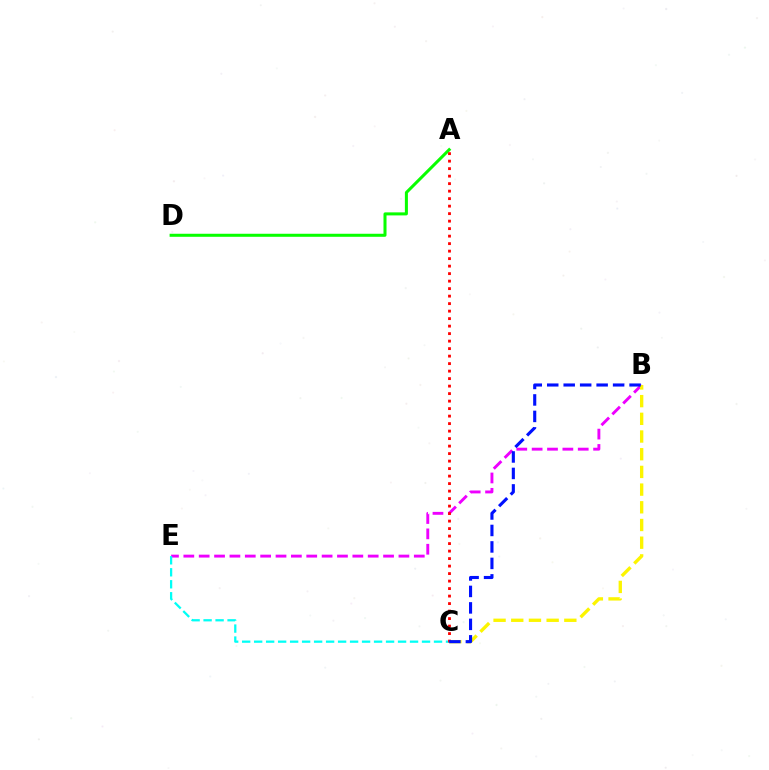{('B', 'E'): [{'color': '#ee00ff', 'line_style': 'dashed', 'thickness': 2.09}], ('C', 'E'): [{'color': '#00fff6', 'line_style': 'dashed', 'thickness': 1.63}], ('A', 'D'): [{'color': '#08ff00', 'line_style': 'solid', 'thickness': 2.18}], ('B', 'C'): [{'color': '#fcf500', 'line_style': 'dashed', 'thickness': 2.4}, {'color': '#0010ff', 'line_style': 'dashed', 'thickness': 2.24}], ('A', 'C'): [{'color': '#ff0000', 'line_style': 'dotted', 'thickness': 2.04}]}